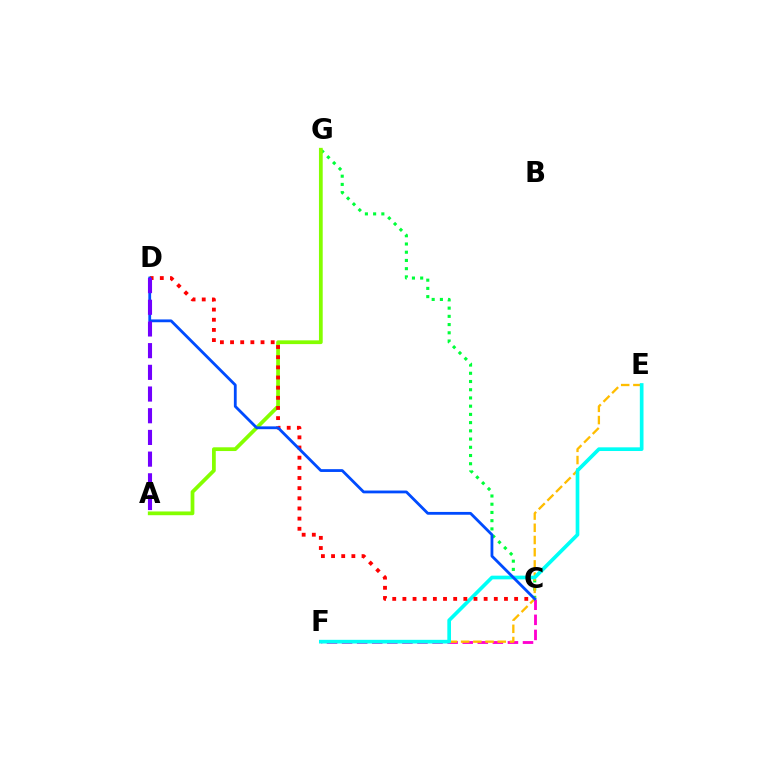{('C', 'F'): [{'color': '#ff00cf', 'line_style': 'dashed', 'thickness': 2.05}], ('C', 'G'): [{'color': '#00ff39', 'line_style': 'dotted', 'thickness': 2.23}], ('E', 'F'): [{'color': '#ffbd00', 'line_style': 'dashed', 'thickness': 1.66}, {'color': '#00fff6', 'line_style': 'solid', 'thickness': 2.65}], ('A', 'G'): [{'color': '#84ff00', 'line_style': 'solid', 'thickness': 2.7}], ('C', 'D'): [{'color': '#ff0000', 'line_style': 'dotted', 'thickness': 2.76}, {'color': '#004bff', 'line_style': 'solid', 'thickness': 2.02}], ('A', 'D'): [{'color': '#7200ff', 'line_style': 'dashed', 'thickness': 2.95}]}